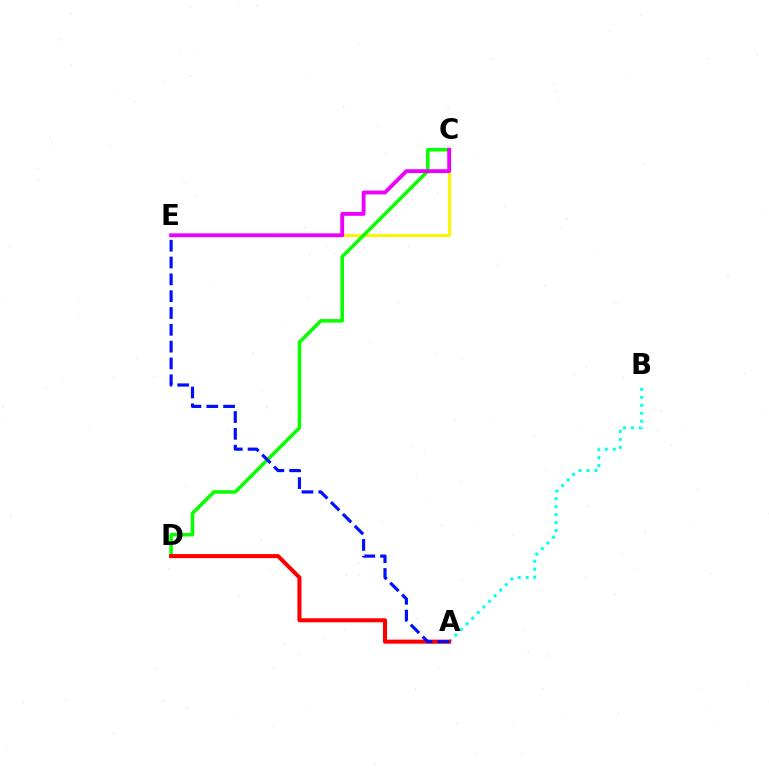{('C', 'E'): [{'color': '#fcf500', 'line_style': 'solid', 'thickness': 2.21}, {'color': '#ee00ff', 'line_style': 'solid', 'thickness': 2.77}], ('A', 'B'): [{'color': '#00fff6', 'line_style': 'dotted', 'thickness': 2.15}], ('C', 'D'): [{'color': '#08ff00', 'line_style': 'solid', 'thickness': 2.54}], ('A', 'D'): [{'color': '#ff0000', 'line_style': 'solid', 'thickness': 2.92}], ('A', 'E'): [{'color': '#0010ff', 'line_style': 'dashed', 'thickness': 2.28}]}